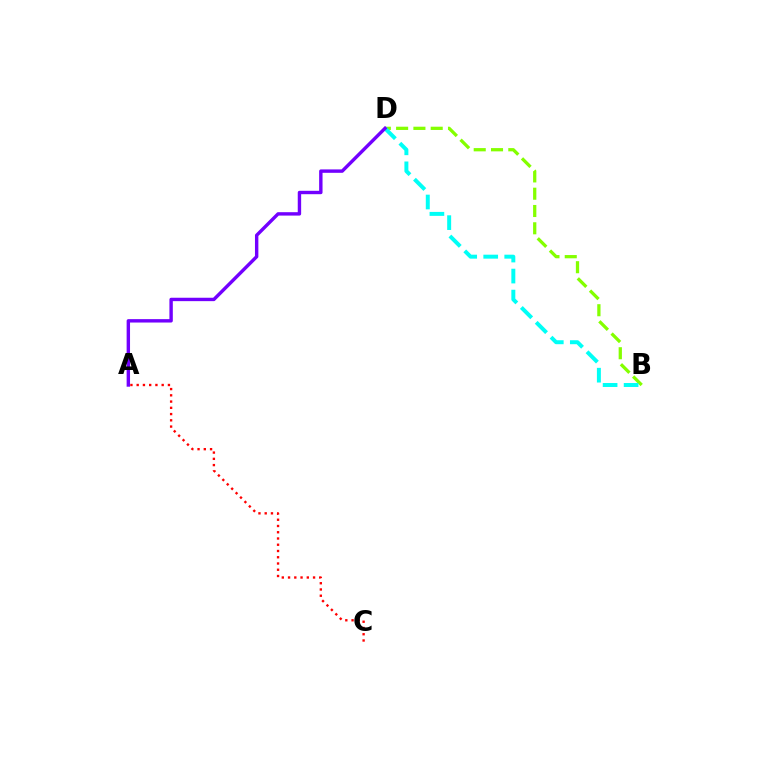{('B', 'D'): [{'color': '#84ff00', 'line_style': 'dashed', 'thickness': 2.35}, {'color': '#00fff6', 'line_style': 'dashed', 'thickness': 2.85}], ('A', 'D'): [{'color': '#7200ff', 'line_style': 'solid', 'thickness': 2.45}], ('A', 'C'): [{'color': '#ff0000', 'line_style': 'dotted', 'thickness': 1.7}]}